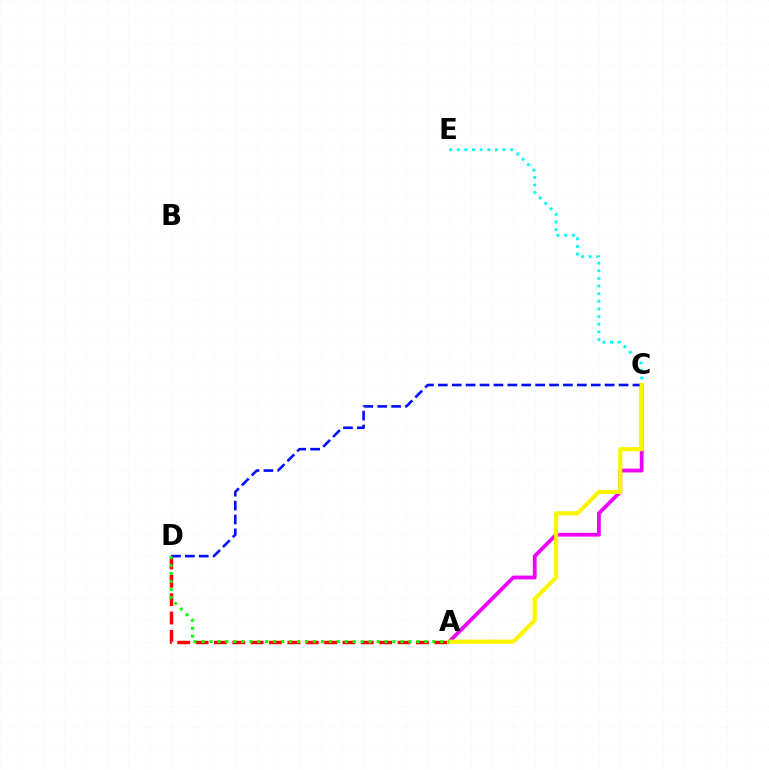{('A', 'D'): [{'color': '#ff0000', 'line_style': 'dashed', 'thickness': 2.49}, {'color': '#08ff00', 'line_style': 'dotted', 'thickness': 2.16}], ('A', 'C'): [{'color': '#ee00ff', 'line_style': 'solid', 'thickness': 2.72}, {'color': '#fcf500', 'line_style': 'solid', 'thickness': 2.97}], ('C', 'E'): [{'color': '#00fff6', 'line_style': 'dotted', 'thickness': 2.07}], ('C', 'D'): [{'color': '#0010ff', 'line_style': 'dashed', 'thickness': 1.89}]}